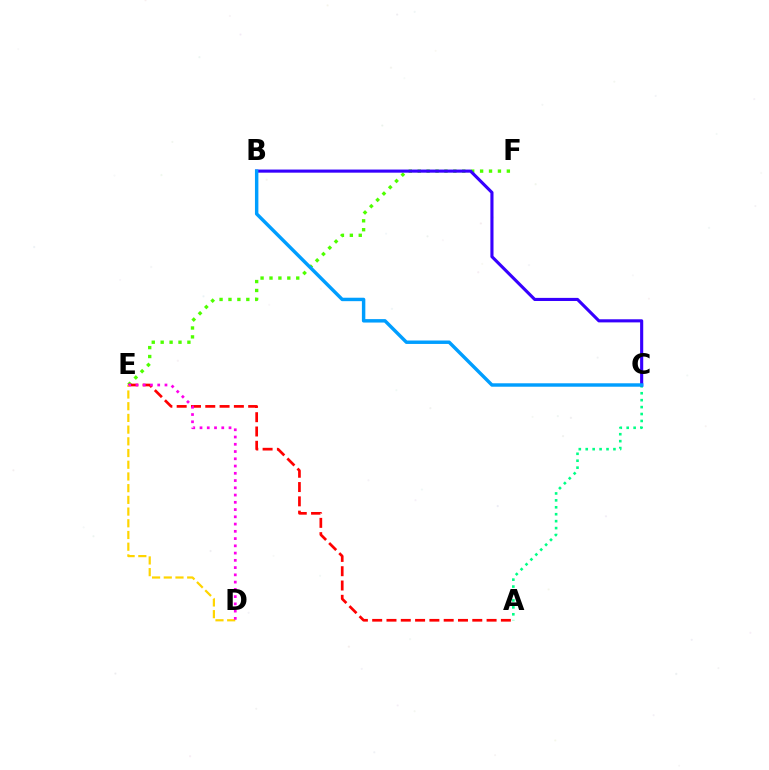{('E', 'F'): [{'color': '#4fff00', 'line_style': 'dotted', 'thickness': 2.42}], ('A', 'C'): [{'color': '#00ff86', 'line_style': 'dotted', 'thickness': 1.88}], ('B', 'C'): [{'color': '#3700ff', 'line_style': 'solid', 'thickness': 2.24}, {'color': '#009eff', 'line_style': 'solid', 'thickness': 2.48}], ('A', 'E'): [{'color': '#ff0000', 'line_style': 'dashed', 'thickness': 1.94}], ('D', 'E'): [{'color': '#ffd500', 'line_style': 'dashed', 'thickness': 1.59}, {'color': '#ff00ed', 'line_style': 'dotted', 'thickness': 1.97}]}